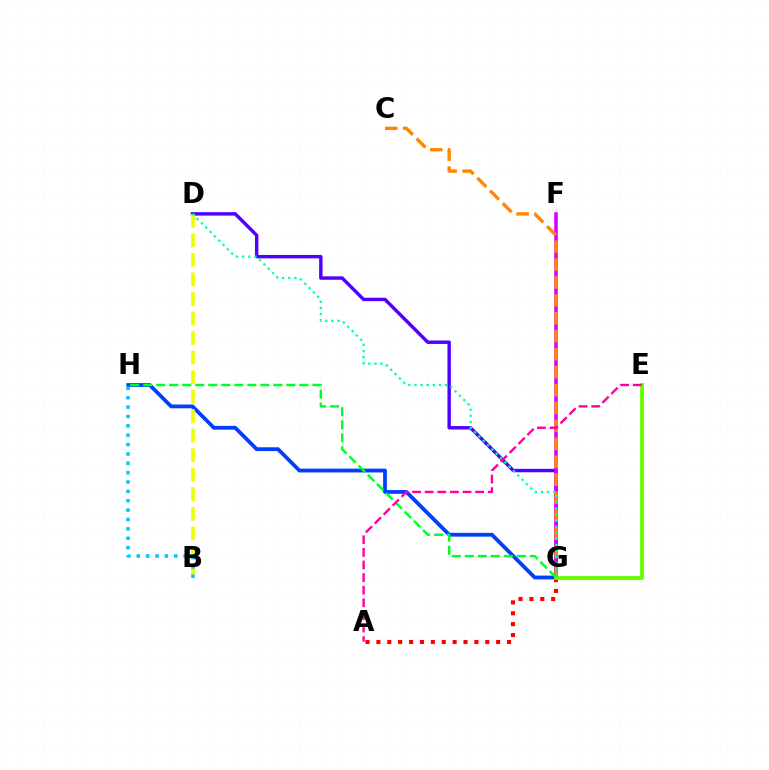{('D', 'G'): [{'color': '#4f00ff', 'line_style': 'solid', 'thickness': 2.47}, {'color': '#00ffaf', 'line_style': 'dotted', 'thickness': 1.66}], ('A', 'G'): [{'color': '#ff0000', 'line_style': 'dotted', 'thickness': 2.96}], ('F', 'G'): [{'color': '#d600ff', 'line_style': 'solid', 'thickness': 2.55}], ('G', 'H'): [{'color': '#003fff', 'line_style': 'solid', 'thickness': 2.73}, {'color': '#00ff27', 'line_style': 'dashed', 'thickness': 1.77}], ('B', 'D'): [{'color': '#eeff00', 'line_style': 'dashed', 'thickness': 2.65}], ('C', 'G'): [{'color': '#ff8800', 'line_style': 'dashed', 'thickness': 2.44}], ('E', 'G'): [{'color': '#66ff00', 'line_style': 'solid', 'thickness': 2.74}], ('A', 'E'): [{'color': '#ff00a0', 'line_style': 'dashed', 'thickness': 1.71}], ('B', 'H'): [{'color': '#00c7ff', 'line_style': 'dotted', 'thickness': 2.54}]}